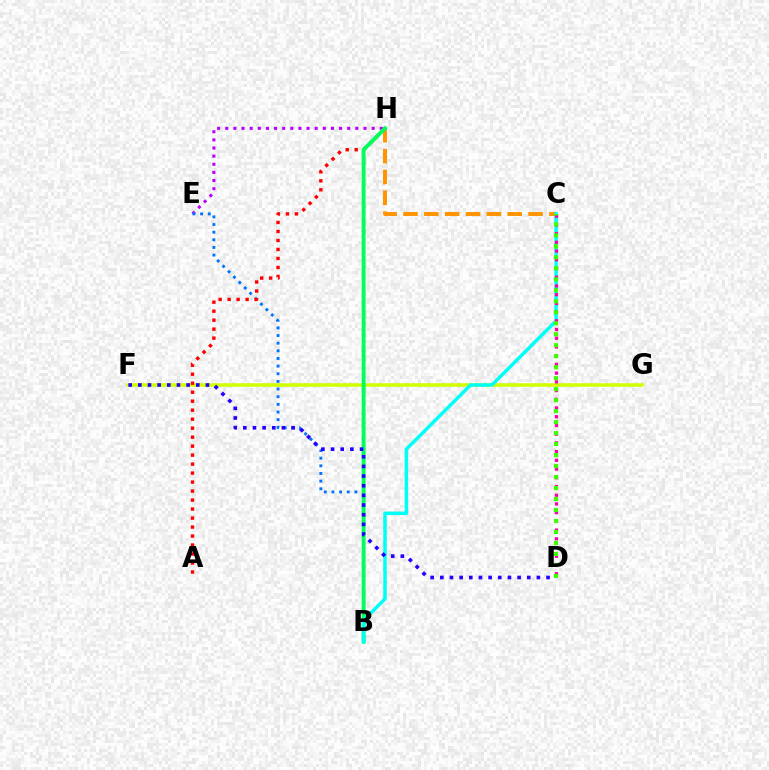{('E', 'H'): [{'color': '#b900ff', 'line_style': 'dotted', 'thickness': 2.21}], ('C', 'H'): [{'color': '#ff9400', 'line_style': 'dashed', 'thickness': 2.83}], ('B', 'E'): [{'color': '#0074ff', 'line_style': 'dotted', 'thickness': 2.08}], ('F', 'G'): [{'color': '#d1ff00', 'line_style': 'solid', 'thickness': 2.55}], ('A', 'H'): [{'color': '#ff0000', 'line_style': 'dotted', 'thickness': 2.44}], ('B', 'H'): [{'color': '#00ff5c', 'line_style': 'solid', 'thickness': 2.83}], ('B', 'C'): [{'color': '#00fff6', 'line_style': 'solid', 'thickness': 2.51}], ('C', 'D'): [{'color': '#ff00ac', 'line_style': 'dotted', 'thickness': 2.37}, {'color': '#3dff00', 'line_style': 'dotted', 'thickness': 2.98}], ('D', 'F'): [{'color': '#2500ff', 'line_style': 'dotted', 'thickness': 2.62}]}